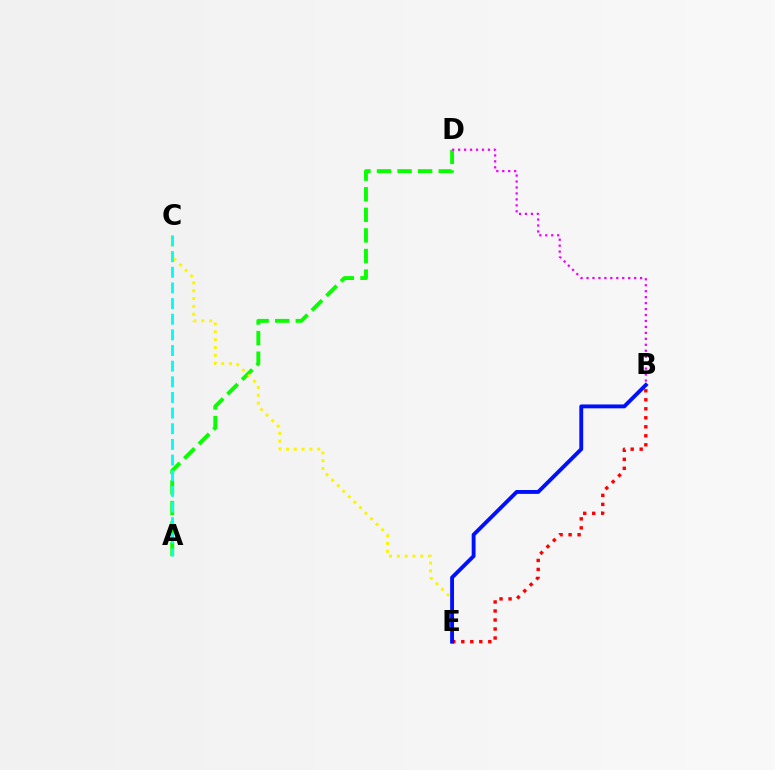{('A', 'D'): [{'color': '#08ff00', 'line_style': 'dashed', 'thickness': 2.8}], ('C', 'E'): [{'color': '#fcf500', 'line_style': 'dotted', 'thickness': 2.13}], ('B', 'D'): [{'color': '#ee00ff', 'line_style': 'dotted', 'thickness': 1.62}], ('B', 'E'): [{'color': '#ff0000', 'line_style': 'dotted', 'thickness': 2.45}, {'color': '#0010ff', 'line_style': 'solid', 'thickness': 2.79}], ('A', 'C'): [{'color': '#00fff6', 'line_style': 'dashed', 'thickness': 2.13}]}